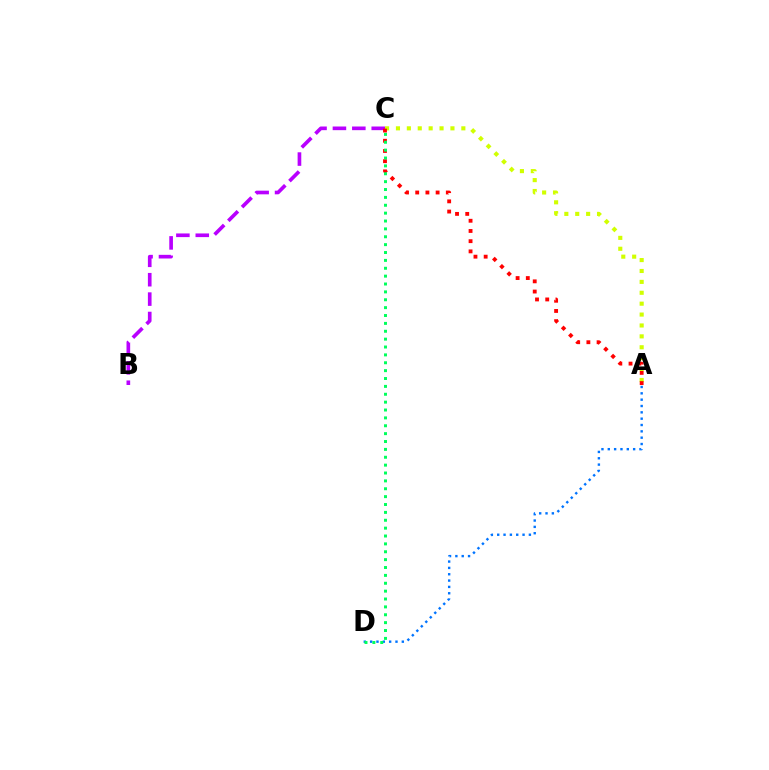{('B', 'C'): [{'color': '#b900ff', 'line_style': 'dashed', 'thickness': 2.64}], ('A', 'C'): [{'color': '#d1ff00', 'line_style': 'dotted', 'thickness': 2.96}, {'color': '#ff0000', 'line_style': 'dotted', 'thickness': 2.77}], ('A', 'D'): [{'color': '#0074ff', 'line_style': 'dotted', 'thickness': 1.72}], ('C', 'D'): [{'color': '#00ff5c', 'line_style': 'dotted', 'thickness': 2.14}]}